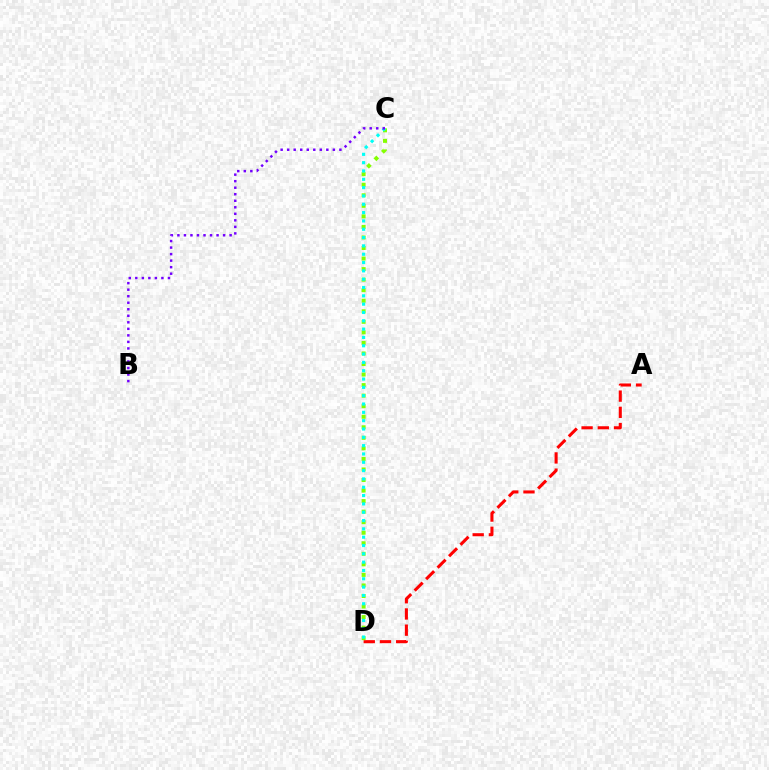{('A', 'D'): [{'color': '#ff0000', 'line_style': 'dashed', 'thickness': 2.2}], ('C', 'D'): [{'color': '#84ff00', 'line_style': 'dotted', 'thickness': 2.87}, {'color': '#00fff6', 'line_style': 'dotted', 'thickness': 2.26}], ('B', 'C'): [{'color': '#7200ff', 'line_style': 'dotted', 'thickness': 1.77}]}